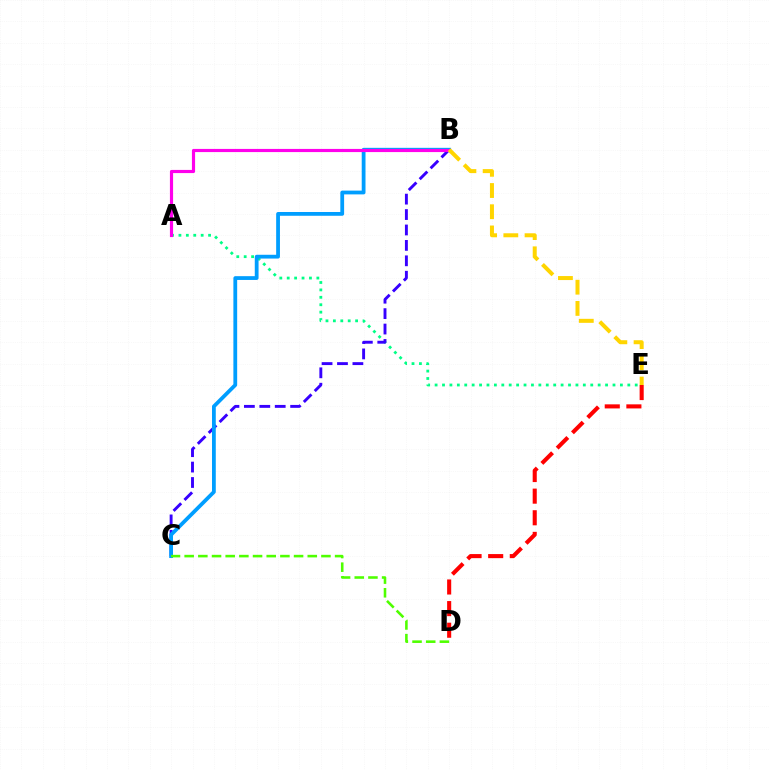{('A', 'E'): [{'color': '#00ff86', 'line_style': 'dotted', 'thickness': 2.01}], ('B', 'C'): [{'color': '#3700ff', 'line_style': 'dashed', 'thickness': 2.09}, {'color': '#009eff', 'line_style': 'solid', 'thickness': 2.72}], ('C', 'D'): [{'color': '#4fff00', 'line_style': 'dashed', 'thickness': 1.86}], ('D', 'E'): [{'color': '#ff0000', 'line_style': 'dashed', 'thickness': 2.94}], ('A', 'B'): [{'color': '#ff00ed', 'line_style': 'solid', 'thickness': 2.28}], ('B', 'E'): [{'color': '#ffd500', 'line_style': 'dashed', 'thickness': 2.88}]}